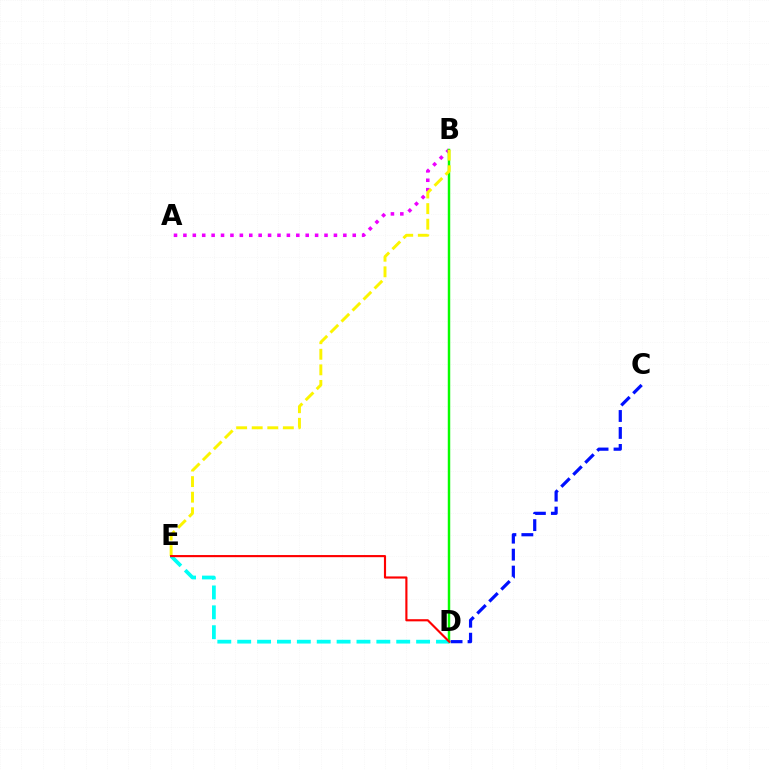{('A', 'B'): [{'color': '#ee00ff', 'line_style': 'dotted', 'thickness': 2.56}], ('B', 'D'): [{'color': '#08ff00', 'line_style': 'solid', 'thickness': 1.76}], ('D', 'E'): [{'color': '#00fff6', 'line_style': 'dashed', 'thickness': 2.7}, {'color': '#ff0000', 'line_style': 'solid', 'thickness': 1.55}], ('B', 'E'): [{'color': '#fcf500', 'line_style': 'dashed', 'thickness': 2.12}], ('C', 'D'): [{'color': '#0010ff', 'line_style': 'dashed', 'thickness': 2.3}]}